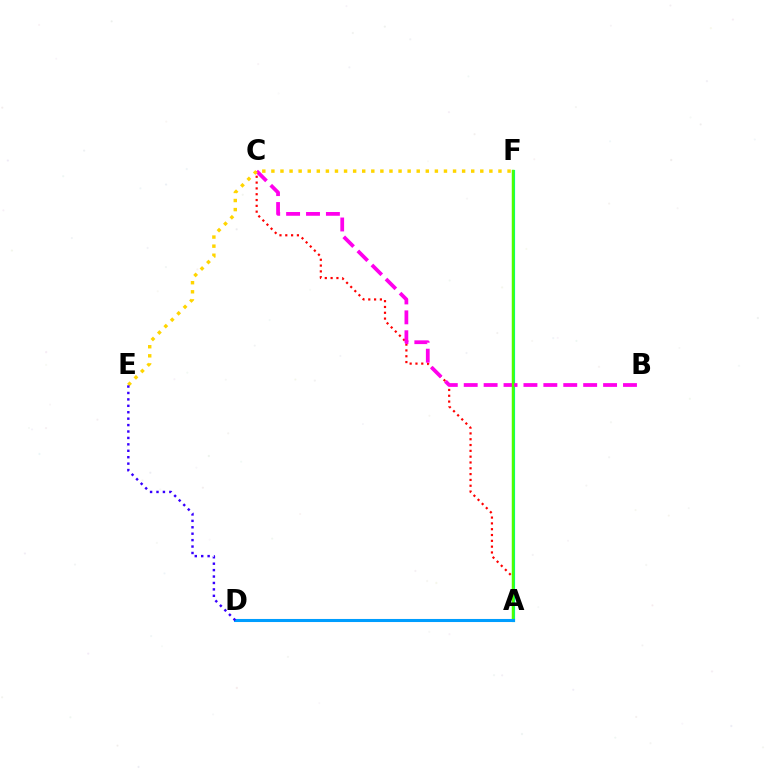{('A', 'C'): [{'color': '#ff0000', 'line_style': 'dotted', 'thickness': 1.58}], ('A', 'F'): [{'color': '#00ff86', 'line_style': 'solid', 'thickness': 2.27}, {'color': '#4fff00', 'line_style': 'solid', 'thickness': 1.69}], ('B', 'C'): [{'color': '#ff00ed', 'line_style': 'dashed', 'thickness': 2.7}], ('E', 'F'): [{'color': '#ffd500', 'line_style': 'dotted', 'thickness': 2.47}], ('A', 'D'): [{'color': '#009eff', 'line_style': 'solid', 'thickness': 2.21}], ('D', 'E'): [{'color': '#3700ff', 'line_style': 'dotted', 'thickness': 1.75}]}